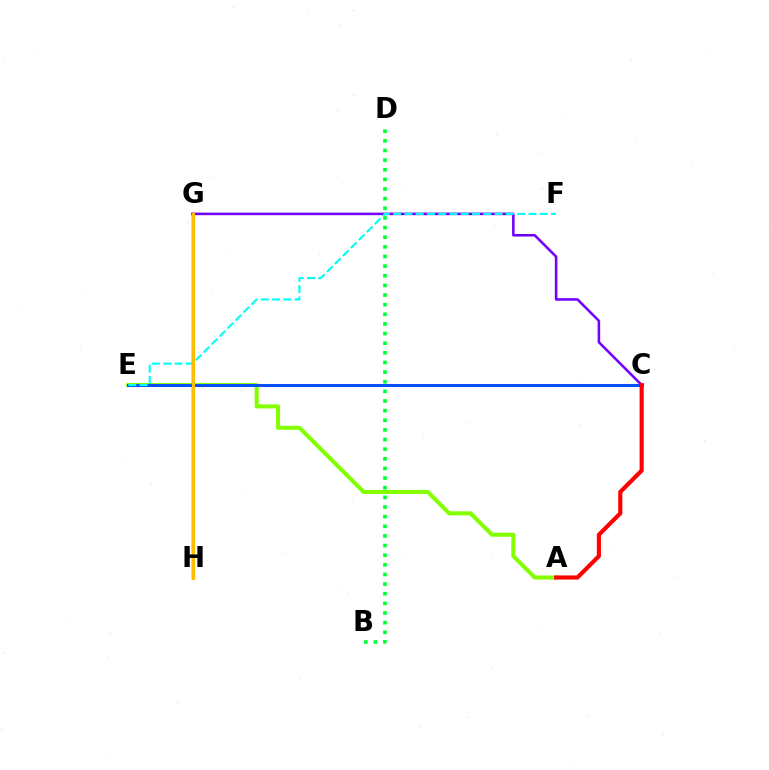{('C', 'G'): [{'color': '#7200ff', 'line_style': 'solid', 'thickness': 1.84}], ('A', 'E'): [{'color': '#84ff00', 'line_style': 'solid', 'thickness': 2.91}], ('C', 'E'): [{'color': '#004bff', 'line_style': 'solid', 'thickness': 2.1}], ('G', 'H'): [{'color': '#ff00cf', 'line_style': 'solid', 'thickness': 1.79}, {'color': '#ffbd00', 'line_style': 'solid', 'thickness': 2.29}], ('B', 'D'): [{'color': '#00ff39', 'line_style': 'dotted', 'thickness': 2.62}], ('E', 'F'): [{'color': '#00fff6', 'line_style': 'dashed', 'thickness': 1.53}], ('A', 'C'): [{'color': '#ff0000', 'line_style': 'solid', 'thickness': 2.97}]}